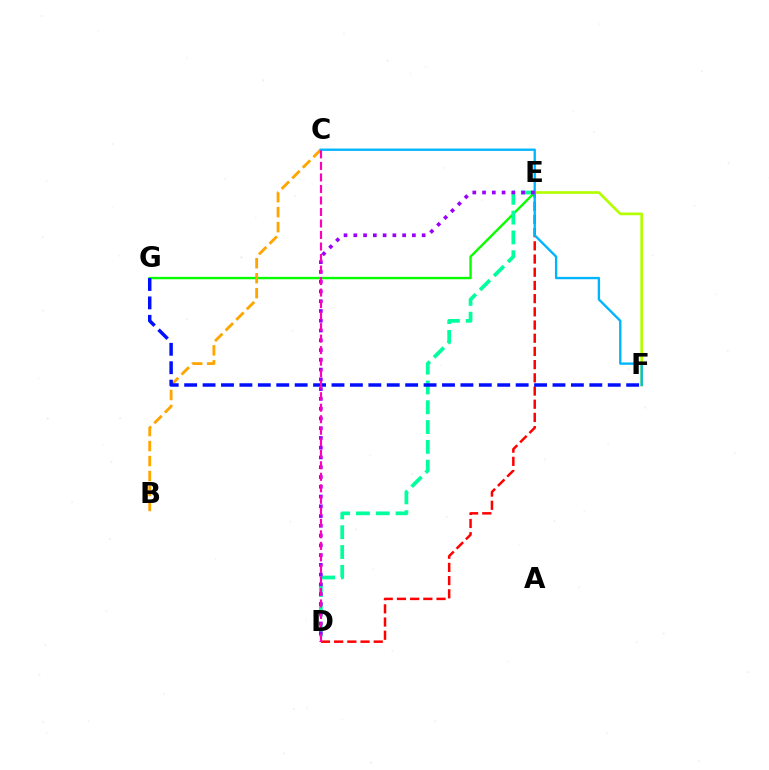{('E', 'F'): [{'color': '#b3ff00', 'line_style': 'solid', 'thickness': 1.93}], ('E', 'G'): [{'color': '#08ff00', 'line_style': 'solid', 'thickness': 1.73}], ('B', 'C'): [{'color': '#ffa500', 'line_style': 'dashed', 'thickness': 2.04}], ('D', 'E'): [{'color': '#ff0000', 'line_style': 'dashed', 'thickness': 1.79}, {'color': '#00ff9d', 'line_style': 'dashed', 'thickness': 2.69}, {'color': '#9b00ff', 'line_style': 'dotted', 'thickness': 2.65}], ('F', 'G'): [{'color': '#0010ff', 'line_style': 'dashed', 'thickness': 2.5}], ('C', 'F'): [{'color': '#00b5ff', 'line_style': 'solid', 'thickness': 1.7}], ('C', 'D'): [{'color': '#ff00bd', 'line_style': 'dashed', 'thickness': 1.56}]}